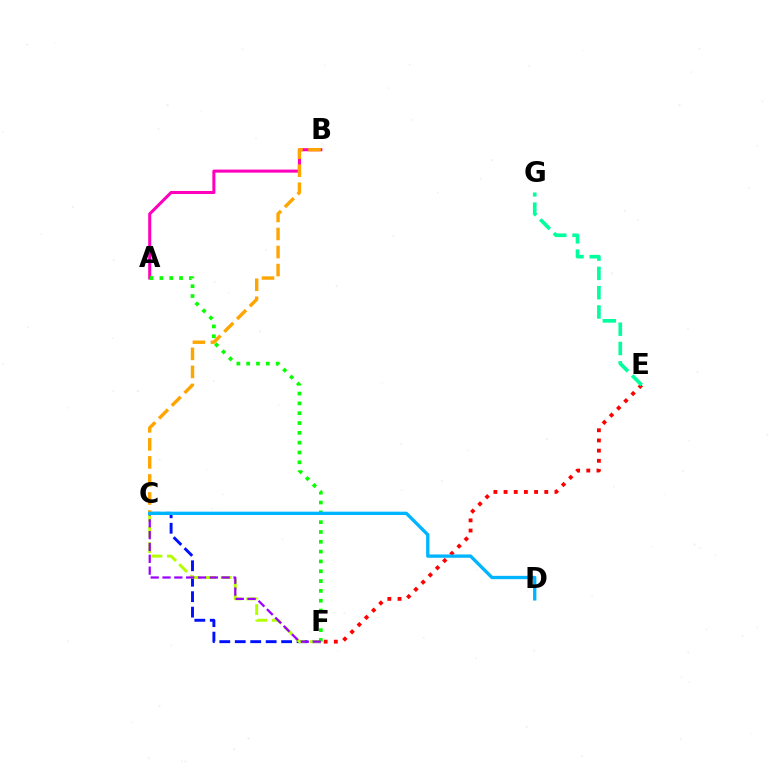{('C', 'F'): [{'color': '#0010ff', 'line_style': 'dashed', 'thickness': 2.1}, {'color': '#b3ff00', 'line_style': 'dashed', 'thickness': 2.13}, {'color': '#9b00ff', 'line_style': 'dashed', 'thickness': 1.61}], ('E', 'F'): [{'color': '#ff0000', 'line_style': 'dotted', 'thickness': 2.77}], ('A', 'B'): [{'color': '#ff00bd', 'line_style': 'solid', 'thickness': 2.2}], ('E', 'G'): [{'color': '#00ff9d', 'line_style': 'dashed', 'thickness': 2.62}], ('A', 'F'): [{'color': '#08ff00', 'line_style': 'dotted', 'thickness': 2.67}], ('B', 'C'): [{'color': '#ffa500', 'line_style': 'dashed', 'thickness': 2.45}], ('C', 'D'): [{'color': '#00b5ff', 'line_style': 'solid', 'thickness': 2.39}]}